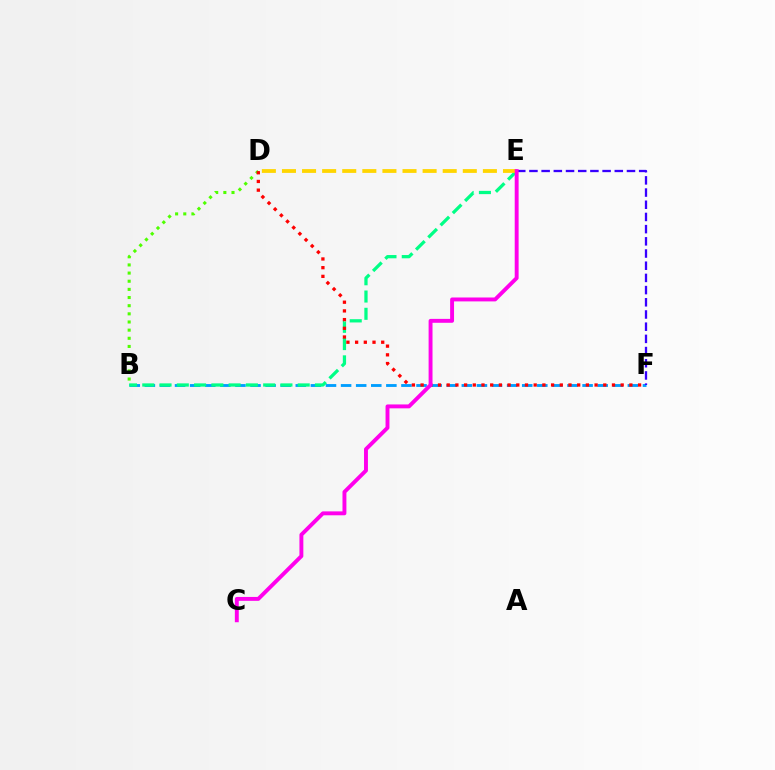{('B', 'F'): [{'color': '#009eff', 'line_style': 'dashed', 'thickness': 2.05}], ('B', 'E'): [{'color': '#00ff86', 'line_style': 'dashed', 'thickness': 2.35}], ('E', 'F'): [{'color': '#3700ff', 'line_style': 'dashed', 'thickness': 1.66}], ('B', 'D'): [{'color': '#4fff00', 'line_style': 'dotted', 'thickness': 2.21}], ('D', 'F'): [{'color': '#ff0000', 'line_style': 'dotted', 'thickness': 2.36}], ('D', 'E'): [{'color': '#ffd500', 'line_style': 'dashed', 'thickness': 2.73}], ('C', 'E'): [{'color': '#ff00ed', 'line_style': 'solid', 'thickness': 2.81}]}